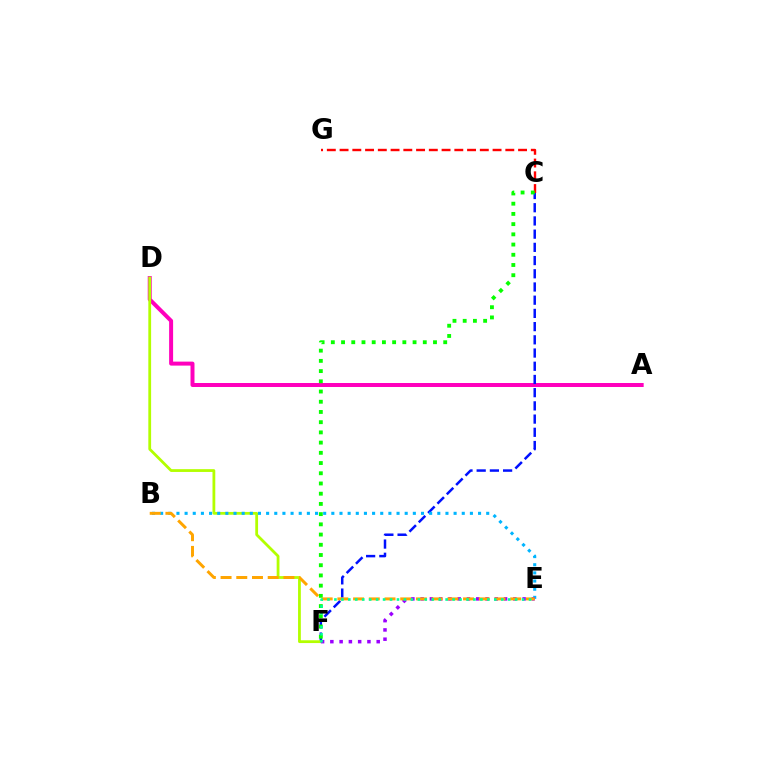{('A', 'D'): [{'color': '#ff00bd', 'line_style': 'solid', 'thickness': 2.87}], ('C', 'F'): [{'color': '#0010ff', 'line_style': 'dashed', 'thickness': 1.79}, {'color': '#08ff00', 'line_style': 'dotted', 'thickness': 2.78}], ('C', 'G'): [{'color': '#ff0000', 'line_style': 'dashed', 'thickness': 1.73}], ('D', 'F'): [{'color': '#b3ff00', 'line_style': 'solid', 'thickness': 2.01}], ('B', 'E'): [{'color': '#00b5ff', 'line_style': 'dotted', 'thickness': 2.21}, {'color': '#ffa500', 'line_style': 'dashed', 'thickness': 2.13}], ('E', 'F'): [{'color': '#9b00ff', 'line_style': 'dotted', 'thickness': 2.52}, {'color': '#00ff9d', 'line_style': 'dotted', 'thickness': 1.89}]}